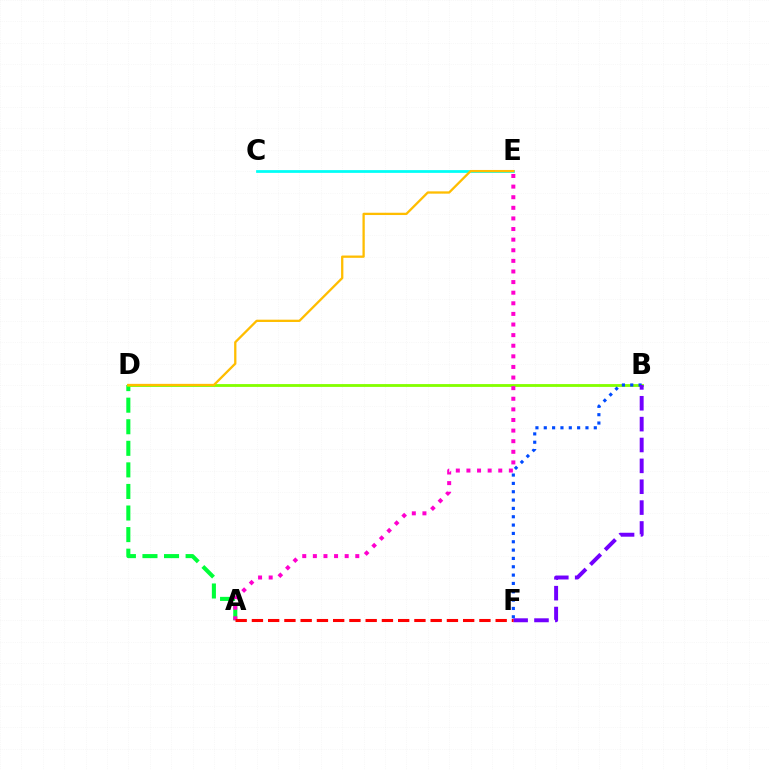{('C', 'E'): [{'color': '#00fff6', 'line_style': 'solid', 'thickness': 1.98}], ('A', 'D'): [{'color': '#00ff39', 'line_style': 'dashed', 'thickness': 2.93}], ('B', 'D'): [{'color': '#84ff00', 'line_style': 'solid', 'thickness': 2.04}], ('B', 'F'): [{'color': '#004bff', 'line_style': 'dotted', 'thickness': 2.27}, {'color': '#7200ff', 'line_style': 'dashed', 'thickness': 2.83}], ('A', 'E'): [{'color': '#ff00cf', 'line_style': 'dotted', 'thickness': 2.88}], ('D', 'E'): [{'color': '#ffbd00', 'line_style': 'solid', 'thickness': 1.65}], ('A', 'F'): [{'color': '#ff0000', 'line_style': 'dashed', 'thickness': 2.21}]}